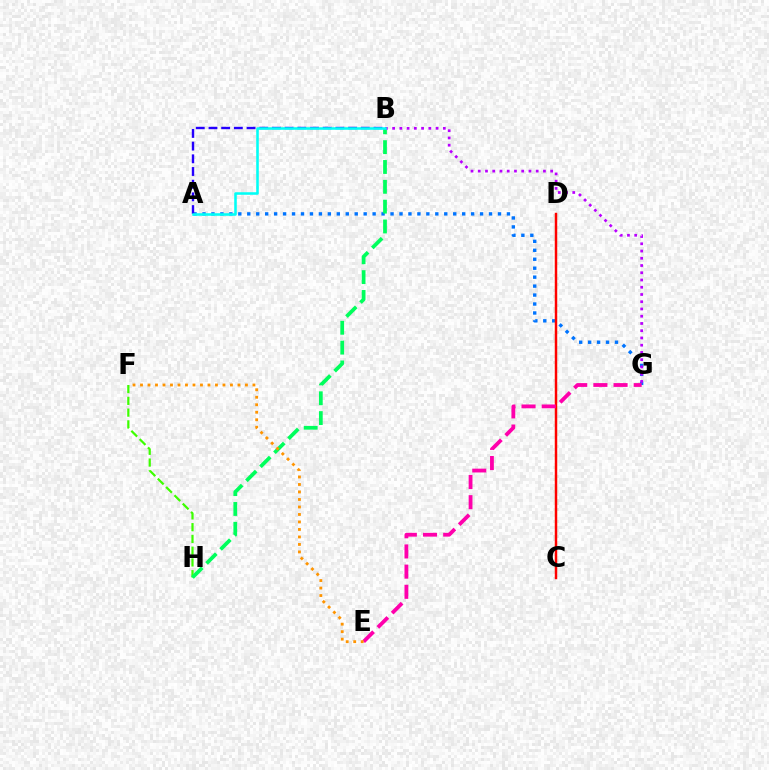{('F', 'H'): [{'color': '#3dff00', 'line_style': 'dashed', 'thickness': 1.6}], ('A', 'G'): [{'color': '#0074ff', 'line_style': 'dotted', 'thickness': 2.43}], ('C', 'D'): [{'color': '#d1ff00', 'line_style': 'dashed', 'thickness': 1.54}, {'color': '#ff0000', 'line_style': 'solid', 'thickness': 1.75}], ('B', 'H'): [{'color': '#00ff5c', 'line_style': 'dashed', 'thickness': 2.69}], ('A', 'B'): [{'color': '#2500ff', 'line_style': 'dashed', 'thickness': 1.72}, {'color': '#00fff6', 'line_style': 'solid', 'thickness': 1.84}], ('E', 'G'): [{'color': '#ff00ac', 'line_style': 'dashed', 'thickness': 2.74}], ('B', 'G'): [{'color': '#b900ff', 'line_style': 'dotted', 'thickness': 1.97}], ('E', 'F'): [{'color': '#ff9400', 'line_style': 'dotted', 'thickness': 2.04}]}